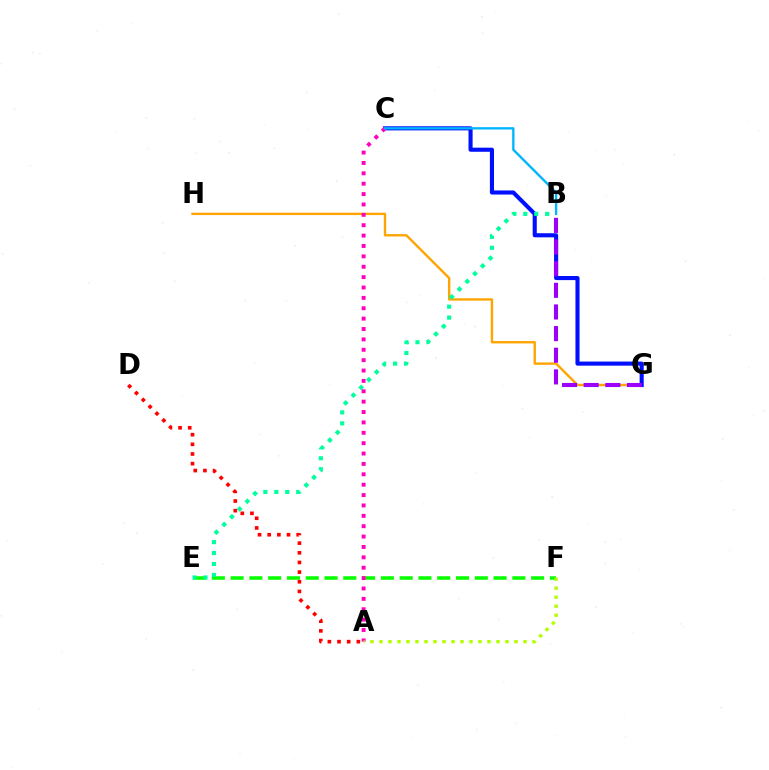{('G', 'H'): [{'color': '#ffa500', 'line_style': 'solid', 'thickness': 1.72}], ('A', 'D'): [{'color': '#ff0000', 'line_style': 'dotted', 'thickness': 2.62}], ('E', 'F'): [{'color': '#08ff00', 'line_style': 'dashed', 'thickness': 2.55}], ('C', 'G'): [{'color': '#0010ff', 'line_style': 'solid', 'thickness': 2.95}], ('B', 'G'): [{'color': '#9b00ff', 'line_style': 'dashed', 'thickness': 2.94}], ('B', 'E'): [{'color': '#00ff9d', 'line_style': 'dotted', 'thickness': 2.97}], ('A', 'C'): [{'color': '#ff00bd', 'line_style': 'dotted', 'thickness': 2.82}], ('B', 'C'): [{'color': '#00b5ff', 'line_style': 'solid', 'thickness': 1.69}], ('A', 'F'): [{'color': '#b3ff00', 'line_style': 'dotted', 'thickness': 2.45}]}